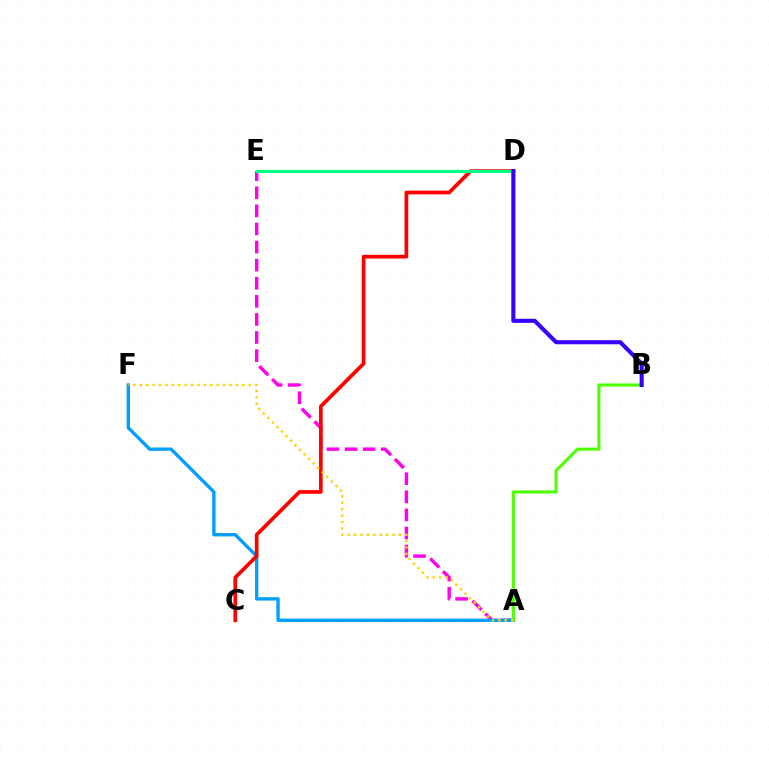{('A', 'E'): [{'color': '#ff00ed', 'line_style': 'dashed', 'thickness': 2.46}], ('A', 'F'): [{'color': '#009eff', 'line_style': 'solid', 'thickness': 2.41}, {'color': '#ffd500', 'line_style': 'dotted', 'thickness': 1.74}], ('C', 'D'): [{'color': '#ff0000', 'line_style': 'solid', 'thickness': 2.67}], ('A', 'B'): [{'color': '#4fff00', 'line_style': 'solid', 'thickness': 2.23}], ('D', 'E'): [{'color': '#00ff86', 'line_style': 'solid', 'thickness': 2.26}], ('B', 'D'): [{'color': '#3700ff', 'line_style': 'solid', 'thickness': 2.94}]}